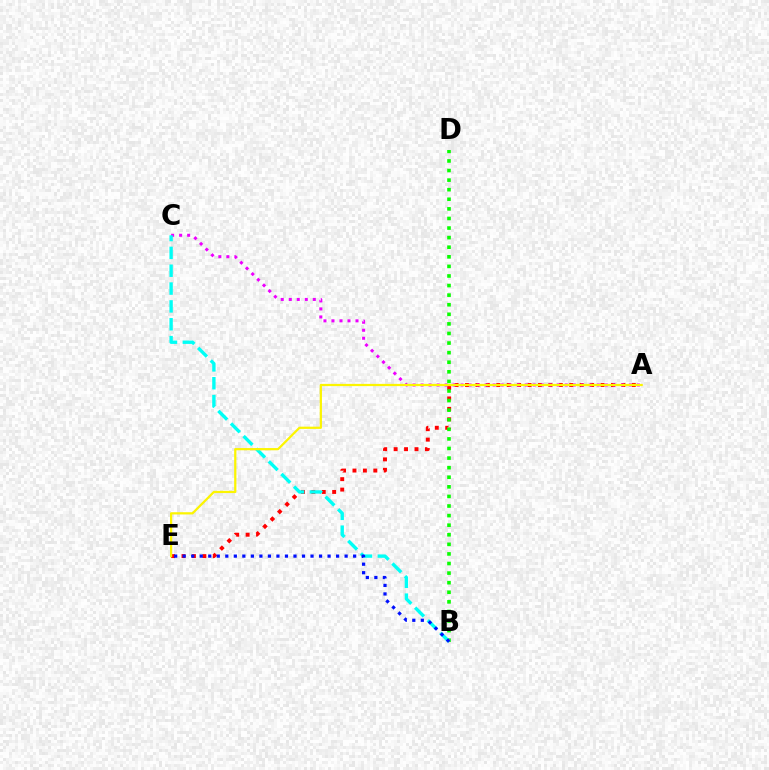{('A', 'E'): [{'color': '#ff0000', 'line_style': 'dotted', 'thickness': 2.83}, {'color': '#fcf500', 'line_style': 'solid', 'thickness': 1.61}], ('A', 'C'): [{'color': '#ee00ff', 'line_style': 'dotted', 'thickness': 2.18}], ('B', 'D'): [{'color': '#08ff00', 'line_style': 'dotted', 'thickness': 2.6}], ('B', 'C'): [{'color': '#00fff6', 'line_style': 'dashed', 'thickness': 2.42}], ('B', 'E'): [{'color': '#0010ff', 'line_style': 'dotted', 'thickness': 2.32}]}